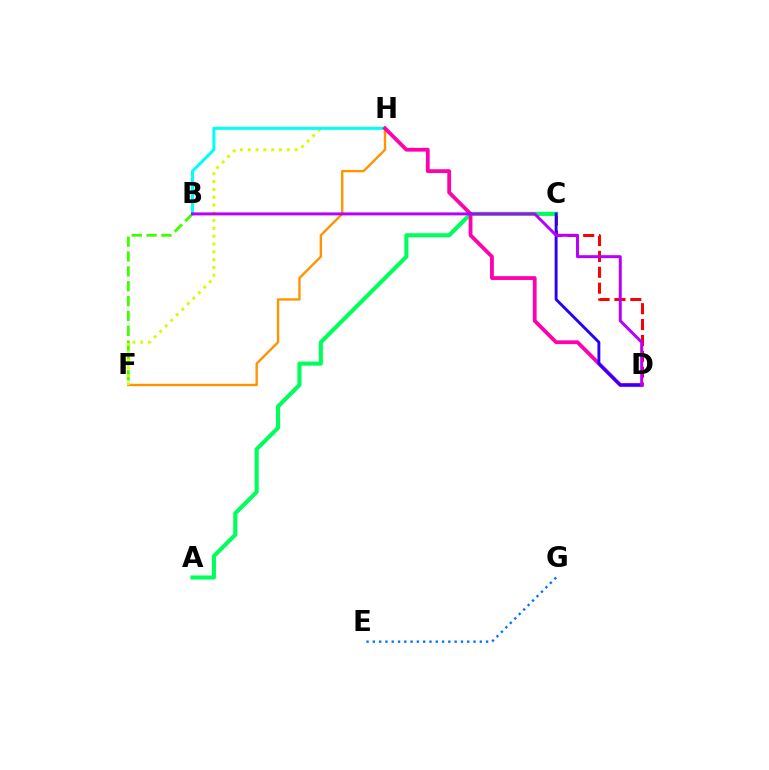{('C', 'D'): [{'color': '#ff0000', 'line_style': 'dashed', 'thickness': 2.16}, {'color': '#2500ff', 'line_style': 'solid', 'thickness': 2.08}], ('B', 'F'): [{'color': '#3dff00', 'line_style': 'dashed', 'thickness': 2.02}], ('F', 'H'): [{'color': '#ff9400', 'line_style': 'solid', 'thickness': 1.72}, {'color': '#d1ff00', 'line_style': 'dotted', 'thickness': 2.12}], ('A', 'C'): [{'color': '#00ff5c', 'line_style': 'solid', 'thickness': 2.96}], ('B', 'H'): [{'color': '#00fff6', 'line_style': 'solid', 'thickness': 2.19}], ('D', 'H'): [{'color': '#ff00ac', 'line_style': 'solid', 'thickness': 2.72}], ('E', 'G'): [{'color': '#0074ff', 'line_style': 'dotted', 'thickness': 1.71}], ('B', 'D'): [{'color': '#b900ff', 'line_style': 'solid', 'thickness': 2.14}]}